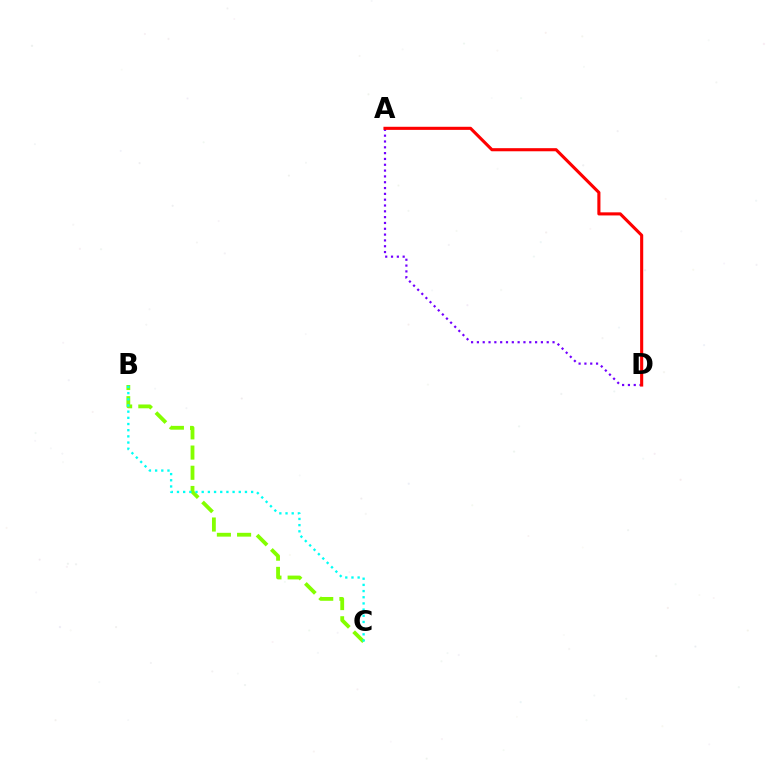{('A', 'D'): [{'color': '#7200ff', 'line_style': 'dotted', 'thickness': 1.58}, {'color': '#ff0000', 'line_style': 'solid', 'thickness': 2.23}], ('B', 'C'): [{'color': '#84ff00', 'line_style': 'dashed', 'thickness': 2.74}, {'color': '#00fff6', 'line_style': 'dotted', 'thickness': 1.68}]}